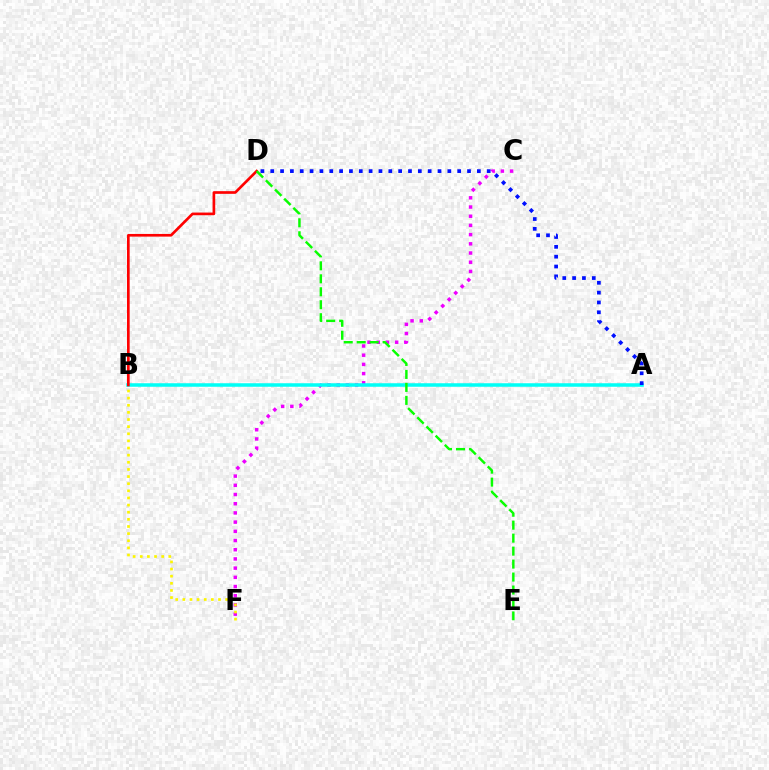{('C', 'F'): [{'color': '#ee00ff', 'line_style': 'dotted', 'thickness': 2.5}], ('B', 'F'): [{'color': '#fcf500', 'line_style': 'dotted', 'thickness': 1.94}], ('A', 'B'): [{'color': '#00fff6', 'line_style': 'solid', 'thickness': 2.53}], ('B', 'D'): [{'color': '#ff0000', 'line_style': 'solid', 'thickness': 1.92}], ('D', 'E'): [{'color': '#08ff00', 'line_style': 'dashed', 'thickness': 1.76}], ('A', 'D'): [{'color': '#0010ff', 'line_style': 'dotted', 'thickness': 2.67}]}